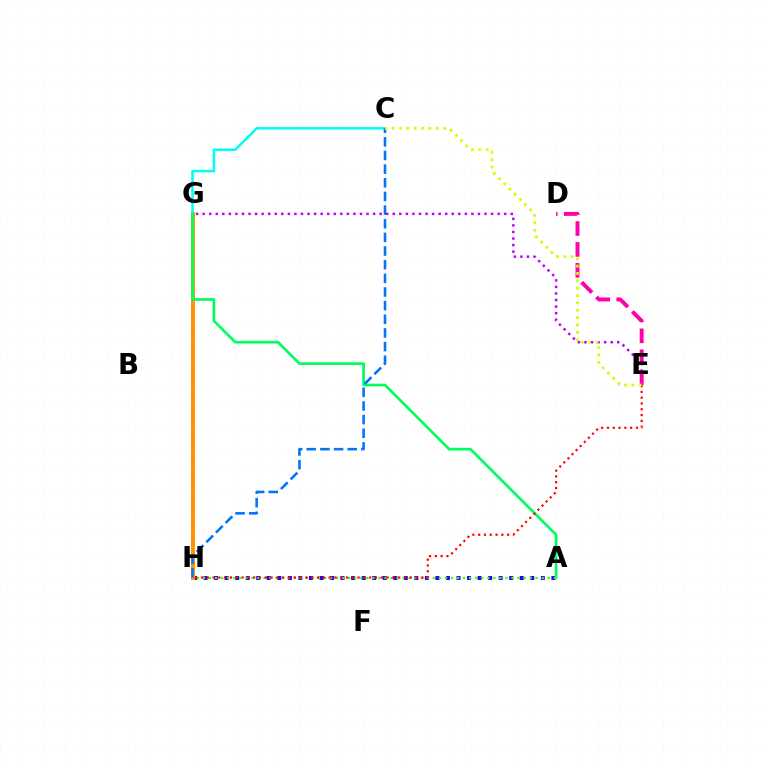{('A', 'H'): [{'color': '#2500ff', 'line_style': 'dotted', 'thickness': 2.86}, {'color': '#3dff00', 'line_style': 'dotted', 'thickness': 1.64}], ('E', 'G'): [{'color': '#b900ff', 'line_style': 'dotted', 'thickness': 1.78}], ('D', 'E'): [{'color': '#ff00ac', 'line_style': 'dashed', 'thickness': 2.84}], ('C', 'G'): [{'color': '#00fff6', 'line_style': 'solid', 'thickness': 1.81}], ('G', 'H'): [{'color': '#ff9400', 'line_style': 'solid', 'thickness': 2.86}], ('A', 'G'): [{'color': '#00ff5c', 'line_style': 'solid', 'thickness': 1.94}], ('C', 'H'): [{'color': '#0074ff', 'line_style': 'dashed', 'thickness': 1.85}], ('E', 'H'): [{'color': '#ff0000', 'line_style': 'dotted', 'thickness': 1.58}], ('C', 'E'): [{'color': '#d1ff00', 'line_style': 'dotted', 'thickness': 2.0}]}